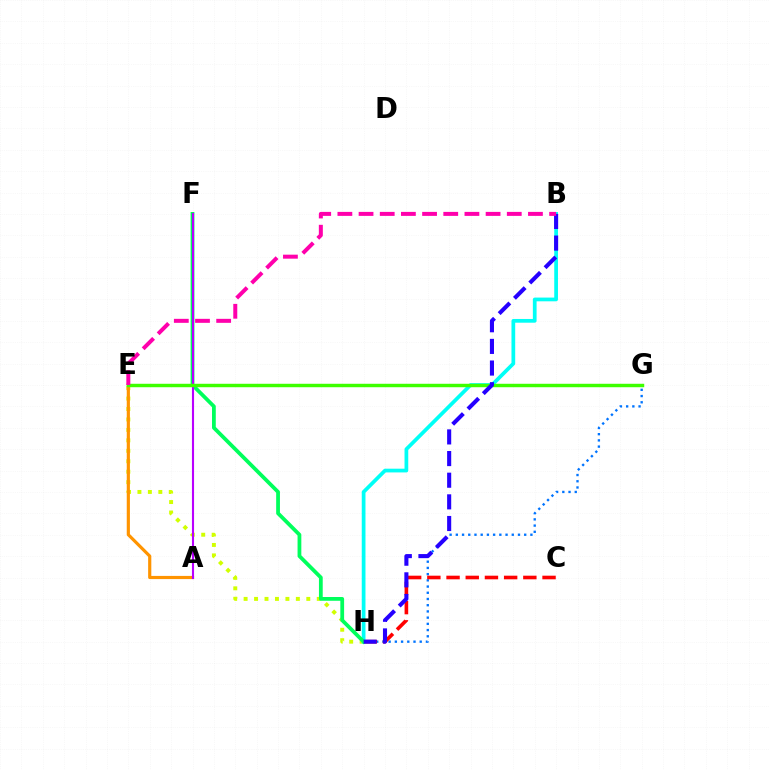{('G', 'H'): [{'color': '#0074ff', 'line_style': 'dotted', 'thickness': 1.69}], ('E', 'H'): [{'color': '#d1ff00', 'line_style': 'dotted', 'thickness': 2.84}], ('C', 'H'): [{'color': '#ff0000', 'line_style': 'dashed', 'thickness': 2.61}], ('B', 'H'): [{'color': '#00fff6', 'line_style': 'solid', 'thickness': 2.69}, {'color': '#2500ff', 'line_style': 'dashed', 'thickness': 2.94}], ('F', 'H'): [{'color': '#00ff5c', 'line_style': 'solid', 'thickness': 2.72}], ('A', 'E'): [{'color': '#ff9400', 'line_style': 'solid', 'thickness': 2.29}], ('A', 'F'): [{'color': '#b900ff', 'line_style': 'solid', 'thickness': 1.52}], ('E', 'G'): [{'color': '#3dff00', 'line_style': 'solid', 'thickness': 2.48}], ('B', 'E'): [{'color': '#ff00ac', 'line_style': 'dashed', 'thickness': 2.88}]}